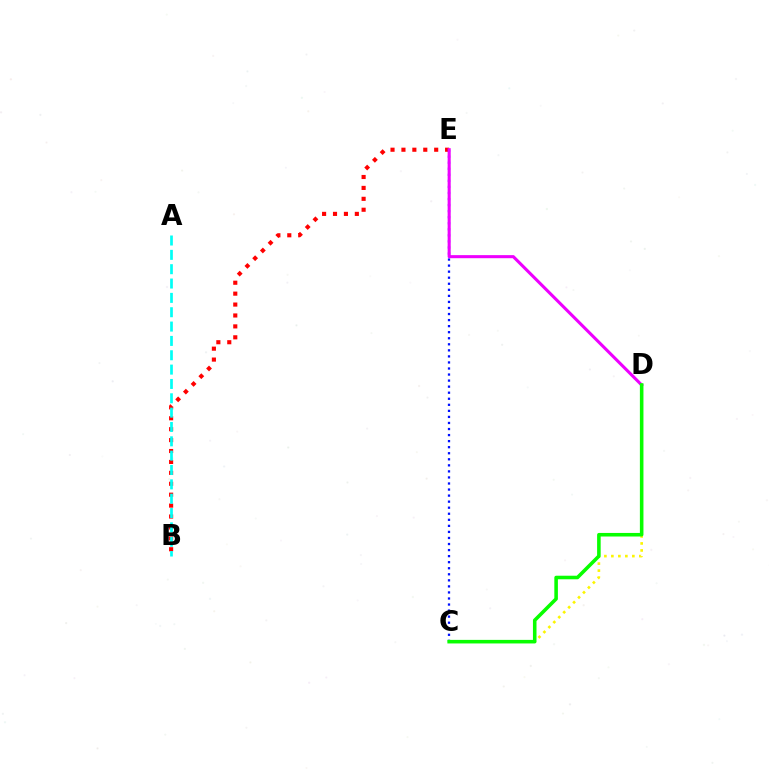{('B', 'E'): [{'color': '#ff0000', 'line_style': 'dotted', 'thickness': 2.97}], ('C', 'D'): [{'color': '#fcf500', 'line_style': 'dotted', 'thickness': 1.9}, {'color': '#08ff00', 'line_style': 'solid', 'thickness': 2.57}], ('A', 'B'): [{'color': '#00fff6', 'line_style': 'dashed', 'thickness': 1.95}], ('C', 'E'): [{'color': '#0010ff', 'line_style': 'dotted', 'thickness': 1.64}], ('D', 'E'): [{'color': '#ee00ff', 'line_style': 'solid', 'thickness': 2.22}]}